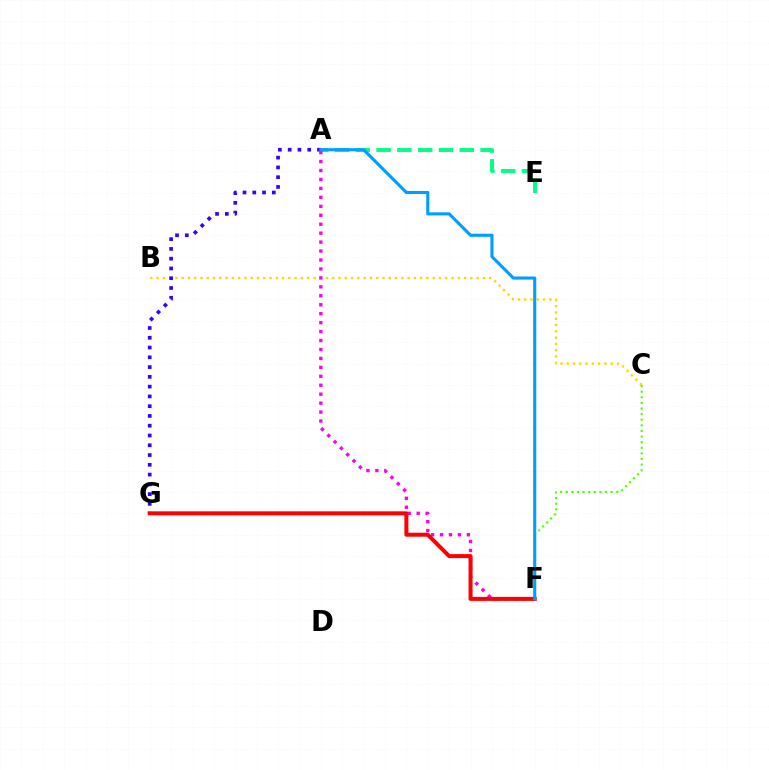{('B', 'C'): [{'color': '#ffd500', 'line_style': 'dotted', 'thickness': 1.71}], ('A', 'E'): [{'color': '#00ff86', 'line_style': 'dashed', 'thickness': 2.82}], ('A', 'G'): [{'color': '#3700ff', 'line_style': 'dotted', 'thickness': 2.66}], ('A', 'F'): [{'color': '#ff00ed', 'line_style': 'dotted', 'thickness': 2.43}, {'color': '#009eff', 'line_style': 'solid', 'thickness': 2.23}], ('F', 'G'): [{'color': '#ff0000', 'line_style': 'solid', 'thickness': 2.88}], ('C', 'F'): [{'color': '#4fff00', 'line_style': 'dotted', 'thickness': 1.52}]}